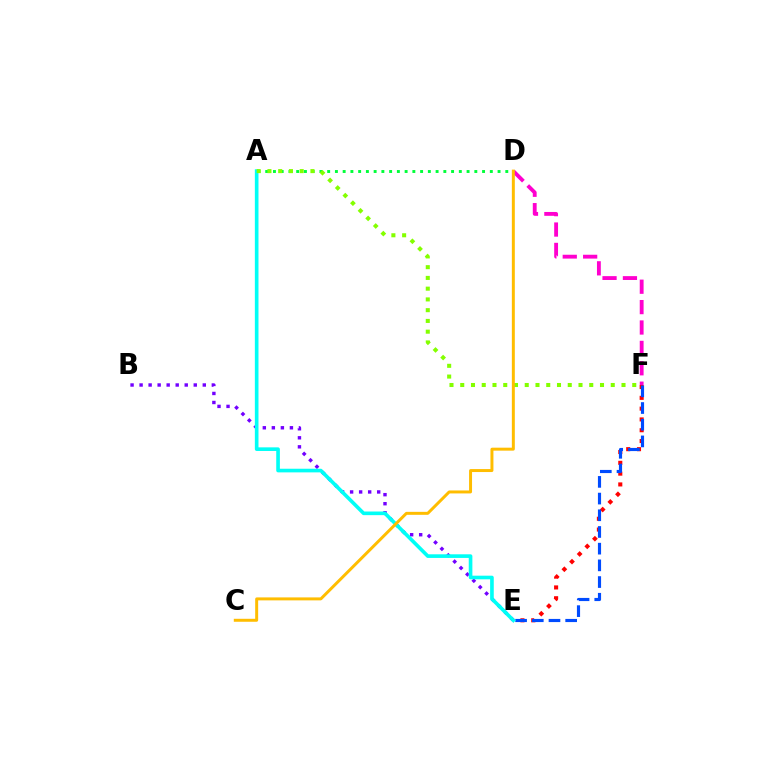{('A', 'D'): [{'color': '#00ff39', 'line_style': 'dotted', 'thickness': 2.1}], ('E', 'F'): [{'color': '#ff0000', 'line_style': 'dotted', 'thickness': 2.93}, {'color': '#004bff', 'line_style': 'dashed', 'thickness': 2.27}], ('D', 'F'): [{'color': '#ff00cf', 'line_style': 'dashed', 'thickness': 2.77}], ('B', 'E'): [{'color': '#7200ff', 'line_style': 'dotted', 'thickness': 2.45}], ('A', 'E'): [{'color': '#00fff6', 'line_style': 'solid', 'thickness': 2.62}], ('A', 'F'): [{'color': '#84ff00', 'line_style': 'dotted', 'thickness': 2.92}], ('C', 'D'): [{'color': '#ffbd00', 'line_style': 'solid', 'thickness': 2.14}]}